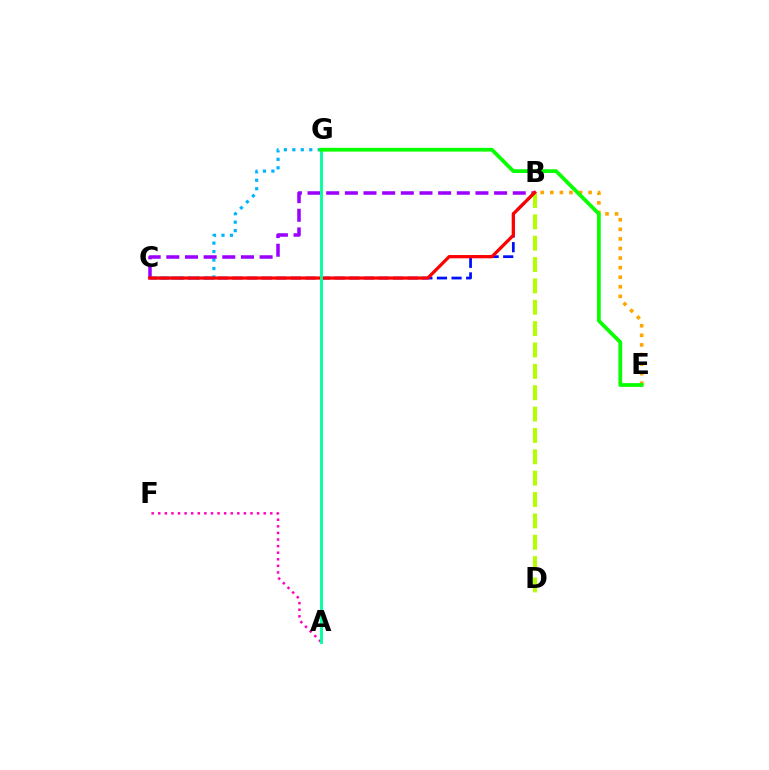{('B', 'E'): [{'color': '#ffa500', 'line_style': 'dotted', 'thickness': 2.6}], ('B', 'D'): [{'color': '#b3ff00', 'line_style': 'dashed', 'thickness': 2.9}], ('A', 'F'): [{'color': '#ff00bd', 'line_style': 'dotted', 'thickness': 1.79}], ('B', 'C'): [{'color': '#0010ff', 'line_style': 'dashed', 'thickness': 1.98}, {'color': '#9b00ff', 'line_style': 'dashed', 'thickness': 2.53}, {'color': '#ff0000', 'line_style': 'solid', 'thickness': 2.34}], ('C', 'G'): [{'color': '#00b5ff', 'line_style': 'dotted', 'thickness': 2.3}], ('A', 'G'): [{'color': '#00ff9d', 'line_style': 'solid', 'thickness': 2.04}], ('E', 'G'): [{'color': '#08ff00', 'line_style': 'solid', 'thickness': 2.7}]}